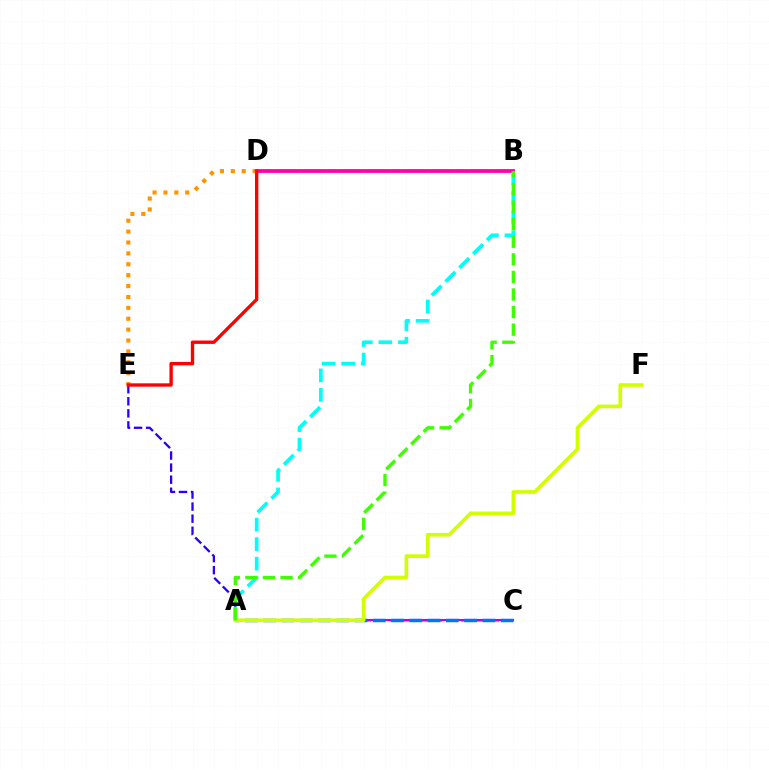{('A', 'C'): [{'color': '#00ff5c', 'line_style': 'dashed', 'thickness': 1.94}, {'color': '#b900ff', 'line_style': 'solid', 'thickness': 1.51}, {'color': '#0074ff', 'line_style': 'dashed', 'thickness': 2.48}], ('B', 'D'): [{'color': '#ff00ac', 'line_style': 'solid', 'thickness': 2.73}], ('A', 'E'): [{'color': '#2500ff', 'line_style': 'dashed', 'thickness': 1.64}], ('D', 'E'): [{'color': '#ff9400', 'line_style': 'dotted', 'thickness': 2.96}, {'color': '#ff0000', 'line_style': 'solid', 'thickness': 2.42}], ('A', 'B'): [{'color': '#00fff6', 'line_style': 'dashed', 'thickness': 2.65}, {'color': '#3dff00', 'line_style': 'dashed', 'thickness': 2.39}], ('A', 'F'): [{'color': '#d1ff00', 'line_style': 'solid', 'thickness': 2.63}]}